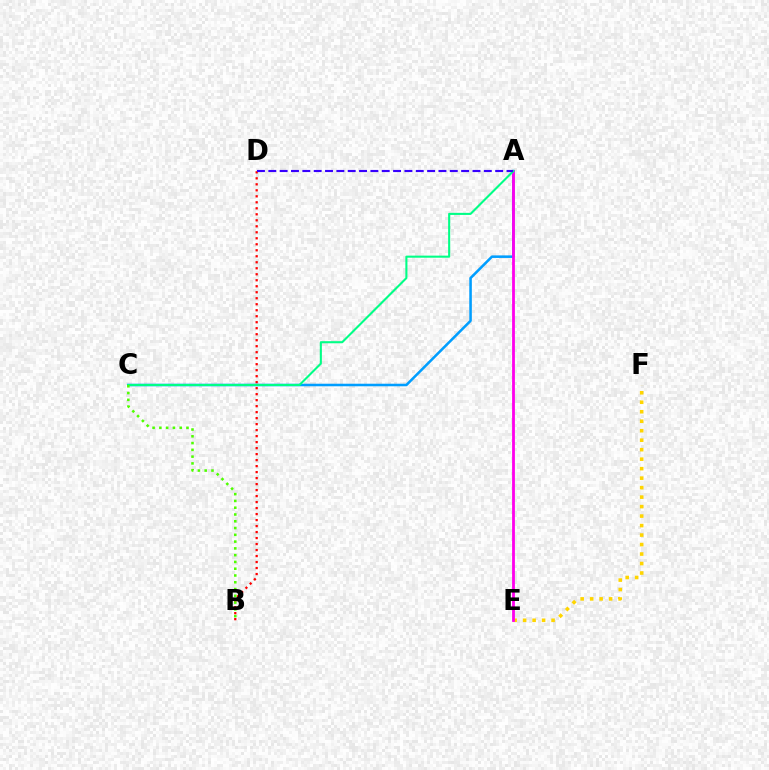{('B', 'D'): [{'color': '#ff0000', 'line_style': 'dotted', 'thickness': 1.63}], ('A', 'C'): [{'color': '#009eff', 'line_style': 'solid', 'thickness': 1.84}, {'color': '#00ff86', 'line_style': 'solid', 'thickness': 1.51}], ('E', 'F'): [{'color': '#ffd500', 'line_style': 'dotted', 'thickness': 2.58}], ('A', 'E'): [{'color': '#ff00ed', 'line_style': 'solid', 'thickness': 2.02}], ('B', 'C'): [{'color': '#4fff00', 'line_style': 'dotted', 'thickness': 1.84}], ('A', 'D'): [{'color': '#3700ff', 'line_style': 'dashed', 'thickness': 1.54}]}